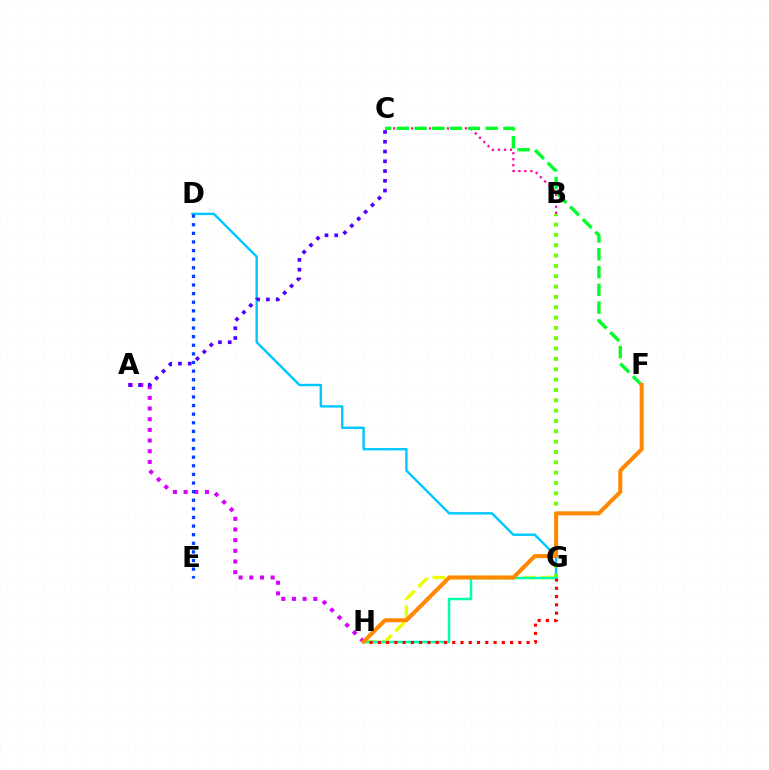{('D', 'G'): [{'color': '#00c7ff', 'line_style': 'solid', 'thickness': 1.74}], ('G', 'H'): [{'color': '#eeff00', 'line_style': 'dashed', 'thickness': 2.45}, {'color': '#00ffaf', 'line_style': 'solid', 'thickness': 1.8}, {'color': '#ff0000', 'line_style': 'dotted', 'thickness': 2.24}], ('B', 'C'): [{'color': '#ff00a0', 'line_style': 'dotted', 'thickness': 1.63}], ('B', 'G'): [{'color': '#66ff00', 'line_style': 'dotted', 'thickness': 2.81}], ('A', 'H'): [{'color': '#d600ff', 'line_style': 'dotted', 'thickness': 2.9}], ('D', 'E'): [{'color': '#003fff', 'line_style': 'dotted', 'thickness': 2.34}], ('C', 'F'): [{'color': '#00ff27', 'line_style': 'dashed', 'thickness': 2.42}], ('A', 'C'): [{'color': '#4f00ff', 'line_style': 'dotted', 'thickness': 2.65}], ('F', 'H'): [{'color': '#ff8800', 'line_style': 'solid', 'thickness': 2.91}]}